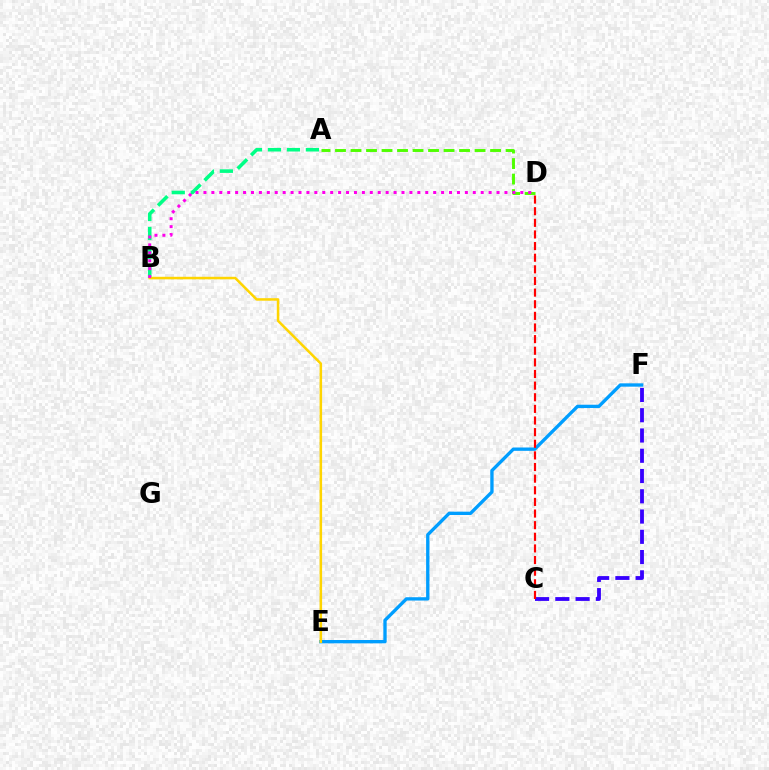{('A', 'B'): [{'color': '#00ff86', 'line_style': 'dashed', 'thickness': 2.58}], ('E', 'F'): [{'color': '#009eff', 'line_style': 'solid', 'thickness': 2.4}], ('B', 'E'): [{'color': '#ffd500', 'line_style': 'solid', 'thickness': 1.82}], ('C', 'F'): [{'color': '#3700ff', 'line_style': 'dashed', 'thickness': 2.75}], ('C', 'D'): [{'color': '#ff0000', 'line_style': 'dashed', 'thickness': 1.58}], ('A', 'D'): [{'color': '#4fff00', 'line_style': 'dashed', 'thickness': 2.11}], ('B', 'D'): [{'color': '#ff00ed', 'line_style': 'dotted', 'thickness': 2.15}]}